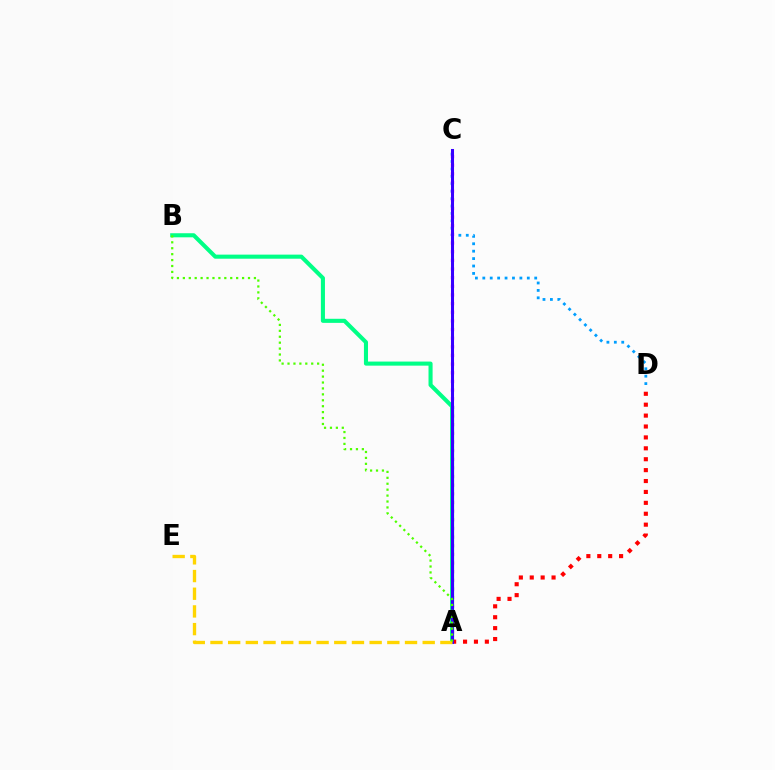{('C', 'D'): [{'color': '#009eff', 'line_style': 'dotted', 'thickness': 2.01}], ('A', 'C'): [{'color': '#ff00ed', 'line_style': 'dotted', 'thickness': 2.35}, {'color': '#3700ff', 'line_style': 'solid', 'thickness': 2.19}], ('A', 'B'): [{'color': '#00ff86', 'line_style': 'solid', 'thickness': 2.94}, {'color': '#4fff00', 'line_style': 'dotted', 'thickness': 1.61}], ('A', 'D'): [{'color': '#ff0000', 'line_style': 'dotted', 'thickness': 2.96}], ('A', 'E'): [{'color': '#ffd500', 'line_style': 'dashed', 'thickness': 2.4}]}